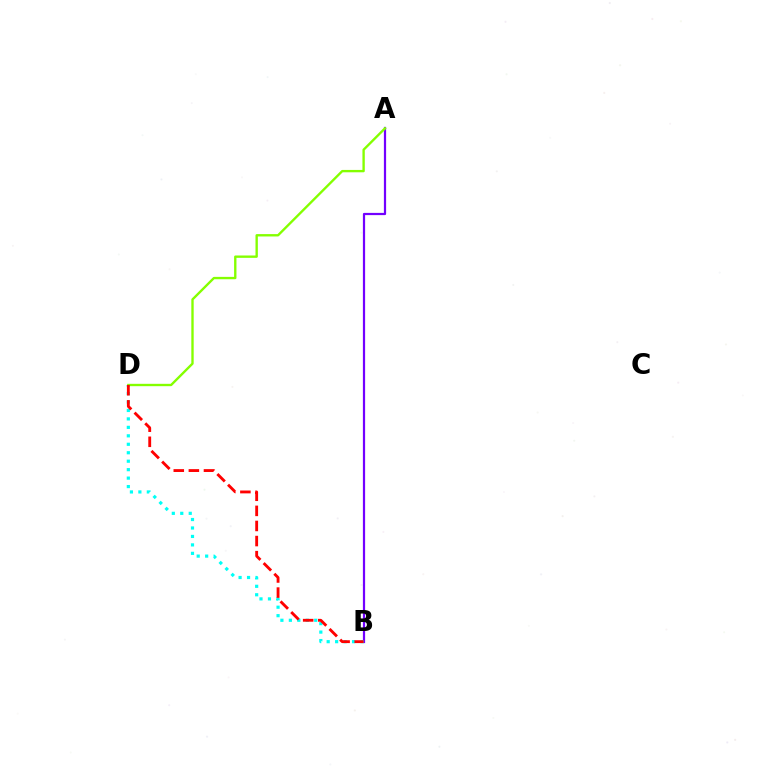{('A', 'B'): [{'color': '#7200ff', 'line_style': 'solid', 'thickness': 1.6}], ('B', 'D'): [{'color': '#00fff6', 'line_style': 'dotted', 'thickness': 2.3}, {'color': '#ff0000', 'line_style': 'dashed', 'thickness': 2.05}], ('A', 'D'): [{'color': '#84ff00', 'line_style': 'solid', 'thickness': 1.7}]}